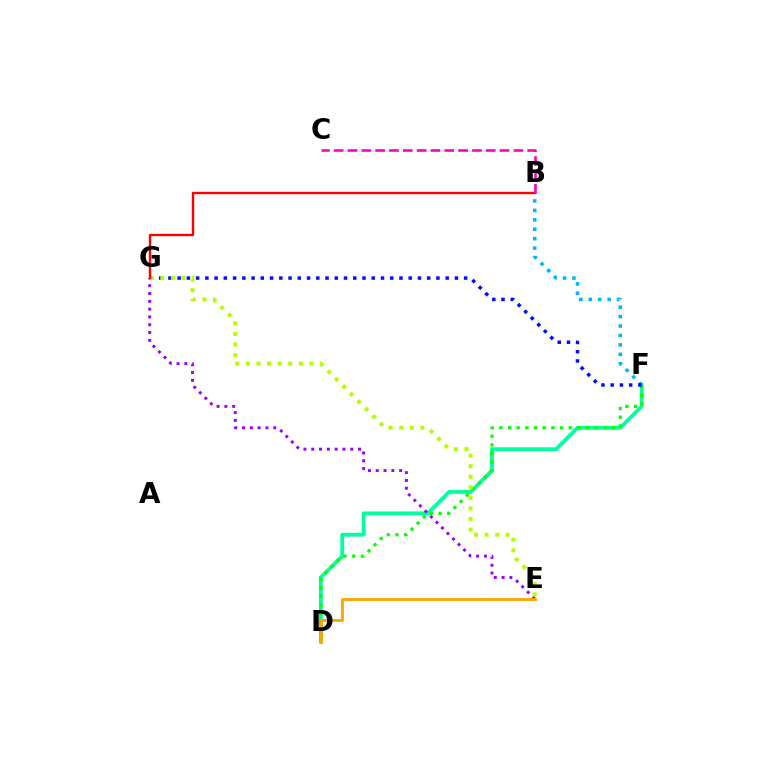{('D', 'F'): [{'color': '#00ff9d', 'line_style': 'solid', 'thickness': 2.73}, {'color': '#08ff00', 'line_style': 'dotted', 'thickness': 2.35}], ('B', 'F'): [{'color': '#00b5ff', 'line_style': 'dotted', 'thickness': 2.56}], ('E', 'G'): [{'color': '#9b00ff', 'line_style': 'dotted', 'thickness': 2.12}, {'color': '#b3ff00', 'line_style': 'dotted', 'thickness': 2.87}], ('F', 'G'): [{'color': '#0010ff', 'line_style': 'dotted', 'thickness': 2.51}], ('B', 'G'): [{'color': '#ff0000', 'line_style': 'solid', 'thickness': 1.72}], ('B', 'C'): [{'color': '#ff00bd', 'line_style': 'dashed', 'thickness': 1.88}], ('D', 'E'): [{'color': '#ffa500', 'line_style': 'solid', 'thickness': 2.04}]}